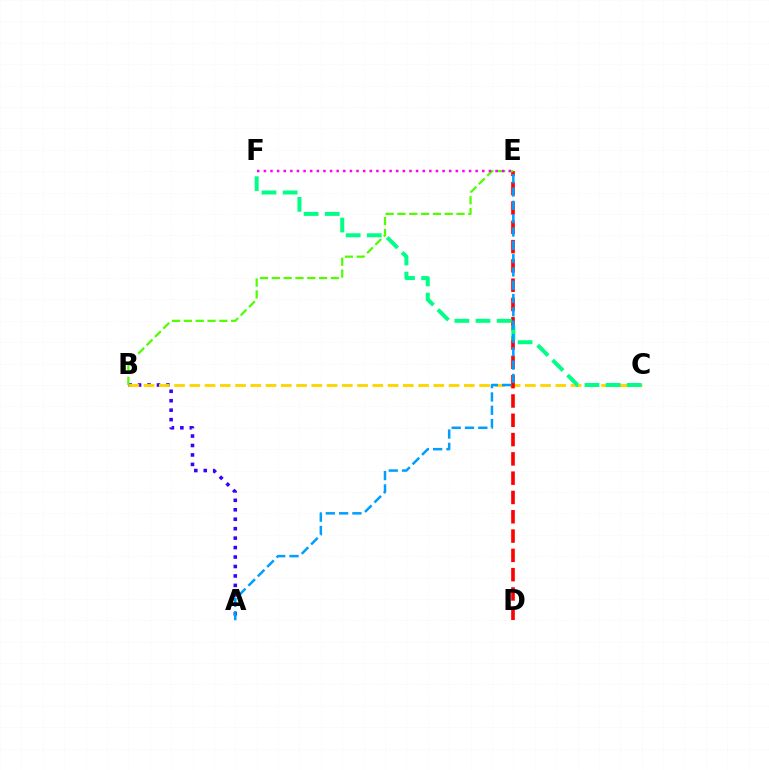{('A', 'B'): [{'color': '#3700ff', 'line_style': 'dotted', 'thickness': 2.57}], ('B', 'C'): [{'color': '#ffd500', 'line_style': 'dashed', 'thickness': 2.07}], ('D', 'E'): [{'color': '#ff0000', 'line_style': 'dashed', 'thickness': 2.62}], ('C', 'F'): [{'color': '#00ff86', 'line_style': 'dashed', 'thickness': 2.87}], ('A', 'E'): [{'color': '#009eff', 'line_style': 'dashed', 'thickness': 1.81}], ('B', 'E'): [{'color': '#4fff00', 'line_style': 'dashed', 'thickness': 1.61}], ('E', 'F'): [{'color': '#ff00ed', 'line_style': 'dotted', 'thickness': 1.8}]}